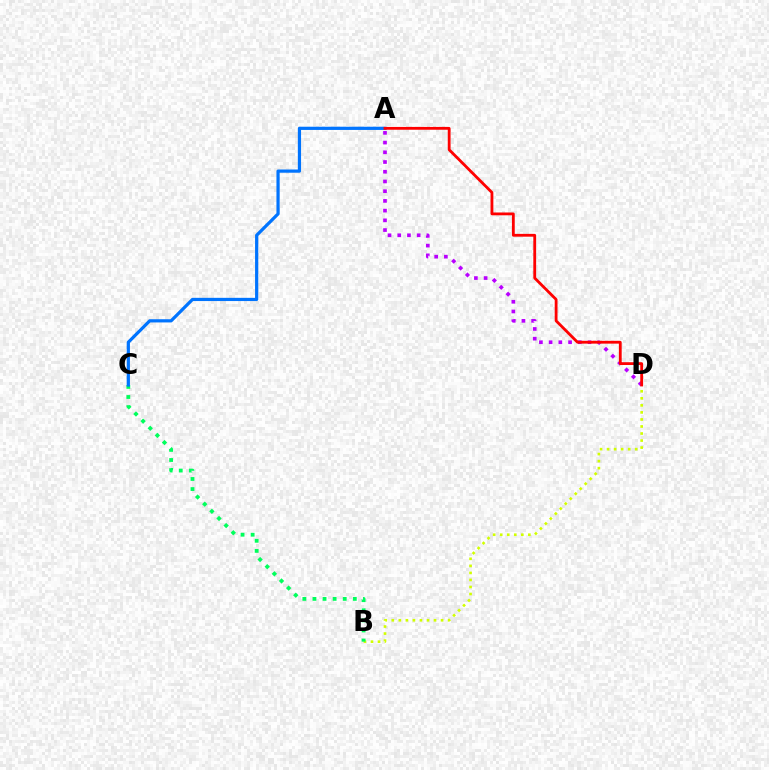{('B', 'D'): [{'color': '#d1ff00', 'line_style': 'dotted', 'thickness': 1.91}], ('B', 'C'): [{'color': '#00ff5c', 'line_style': 'dotted', 'thickness': 2.74}], ('A', 'C'): [{'color': '#0074ff', 'line_style': 'solid', 'thickness': 2.31}], ('A', 'D'): [{'color': '#b900ff', 'line_style': 'dotted', 'thickness': 2.64}, {'color': '#ff0000', 'line_style': 'solid', 'thickness': 2.02}]}